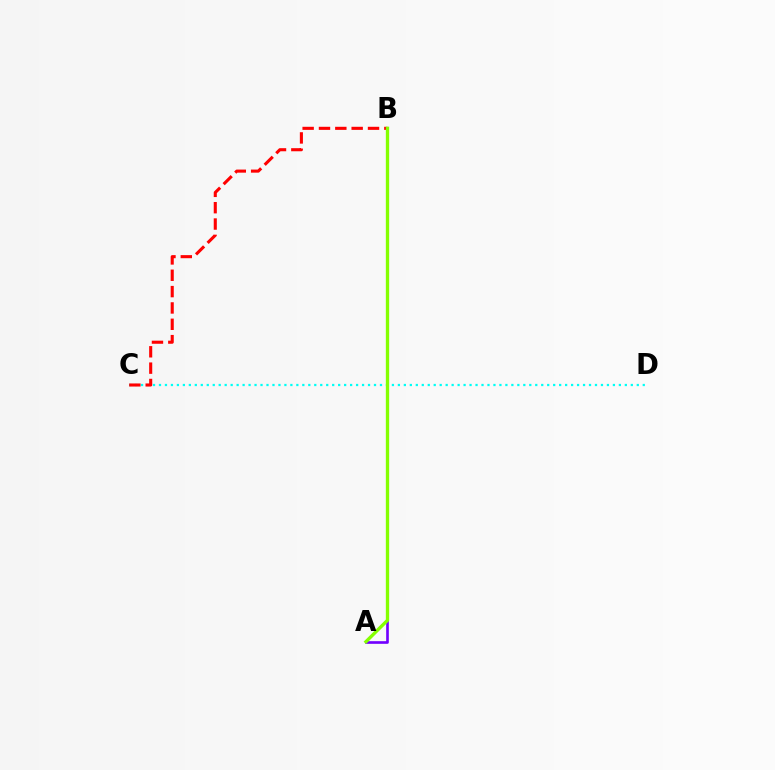{('C', 'D'): [{'color': '#00fff6', 'line_style': 'dotted', 'thickness': 1.62}], ('B', 'C'): [{'color': '#ff0000', 'line_style': 'dashed', 'thickness': 2.22}], ('A', 'B'): [{'color': '#7200ff', 'line_style': 'solid', 'thickness': 1.91}, {'color': '#84ff00', 'line_style': 'solid', 'thickness': 2.4}]}